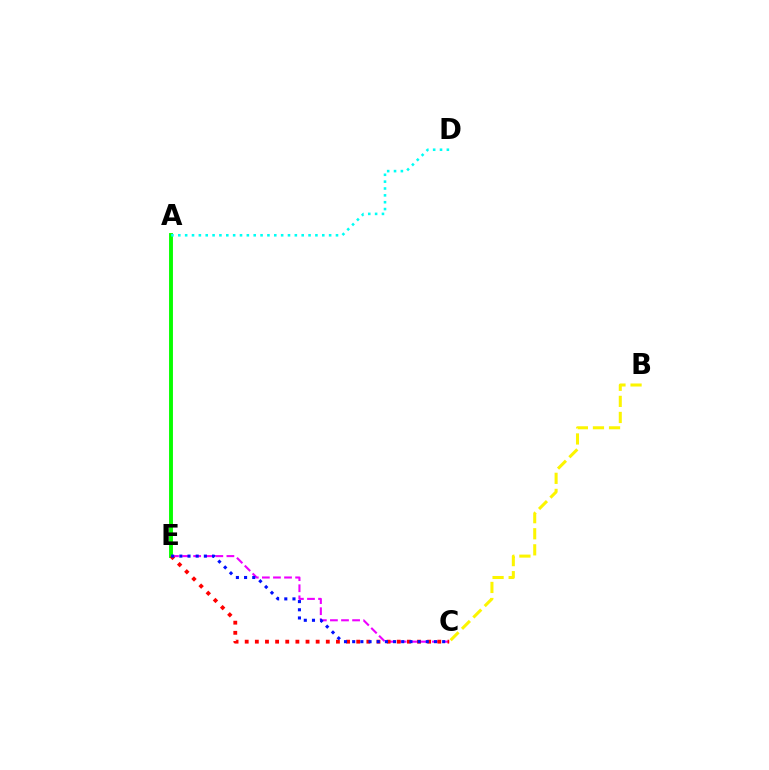{('A', 'E'): [{'color': '#08ff00', 'line_style': 'solid', 'thickness': 2.8}], ('B', 'C'): [{'color': '#fcf500', 'line_style': 'dashed', 'thickness': 2.18}], ('A', 'D'): [{'color': '#00fff6', 'line_style': 'dotted', 'thickness': 1.86}], ('C', 'E'): [{'color': '#ee00ff', 'line_style': 'dashed', 'thickness': 1.51}, {'color': '#ff0000', 'line_style': 'dotted', 'thickness': 2.75}, {'color': '#0010ff', 'line_style': 'dotted', 'thickness': 2.22}]}